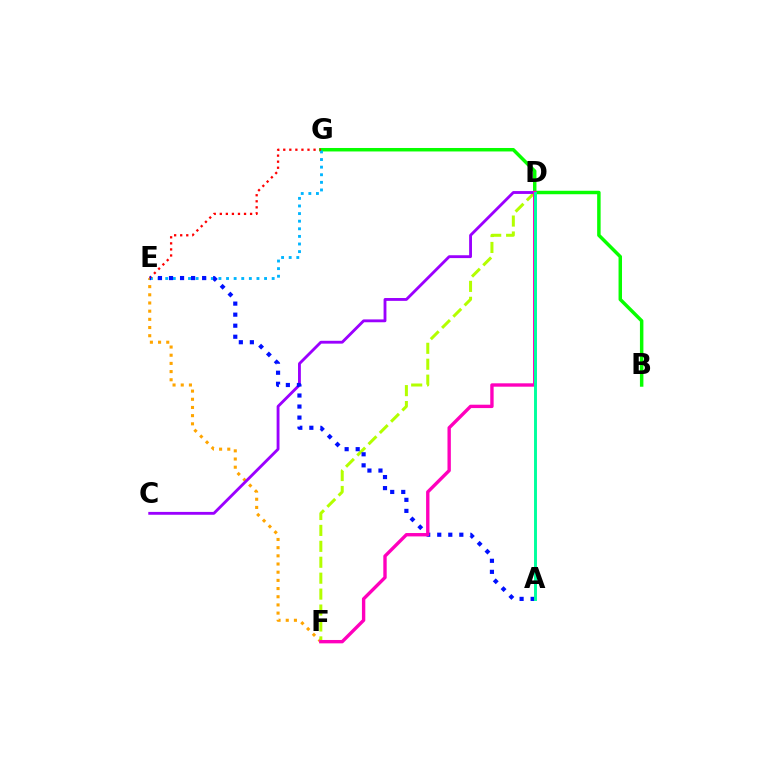{('E', 'F'): [{'color': '#ffa500', 'line_style': 'dotted', 'thickness': 2.22}], ('B', 'G'): [{'color': '#08ff00', 'line_style': 'solid', 'thickness': 2.5}], ('D', 'F'): [{'color': '#b3ff00', 'line_style': 'dashed', 'thickness': 2.16}, {'color': '#ff00bd', 'line_style': 'solid', 'thickness': 2.43}], ('E', 'G'): [{'color': '#00b5ff', 'line_style': 'dotted', 'thickness': 2.07}, {'color': '#ff0000', 'line_style': 'dotted', 'thickness': 1.65}], ('C', 'D'): [{'color': '#9b00ff', 'line_style': 'solid', 'thickness': 2.05}], ('A', 'E'): [{'color': '#0010ff', 'line_style': 'dotted', 'thickness': 3.0}], ('A', 'D'): [{'color': '#00ff9d', 'line_style': 'solid', 'thickness': 2.11}]}